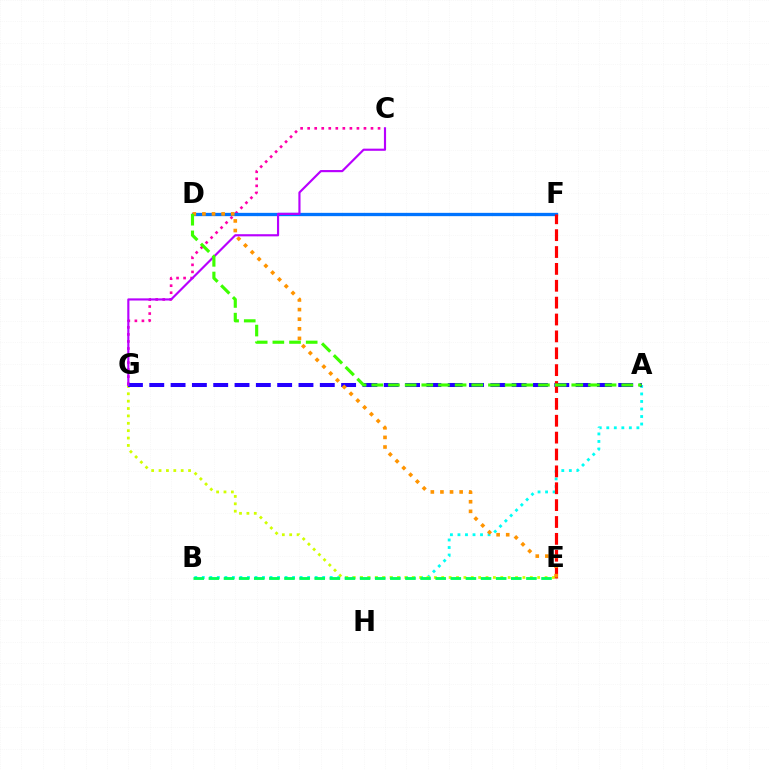{('C', 'G'): [{'color': '#ff00ac', 'line_style': 'dotted', 'thickness': 1.91}, {'color': '#b900ff', 'line_style': 'solid', 'thickness': 1.55}], ('D', 'F'): [{'color': '#0074ff', 'line_style': 'solid', 'thickness': 2.38}], ('A', 'B'): [{'color': '#00fff6', 'line_style': 'dotted', 'thickness': 2.04}], ('E', 'G'): [{'color': '#d1ff00', 'line_style': 'dotted', 'thickness': 2.01}], ('B', 'E'): [{'color': '#00ff5c', 'line_style': 'dashed', 'thickness': 2.05}], ('A', 'G'): [{'color': '#2500ff', 'line_style': 'dashed', 'thickness': 2.9}], ('E', 'F'): [{'color': '#ff0000', 'line_style': 'dashed', 'thickness': 2.29}], ('D', 'E'): [{'color': '#ff9400', 'line_style': 'dotted', 'thickness': 2.61}], ('A', 'D'): [{'color': '#3dff00', 'line_style': 'dashed', 'thickness': 2.26}]}